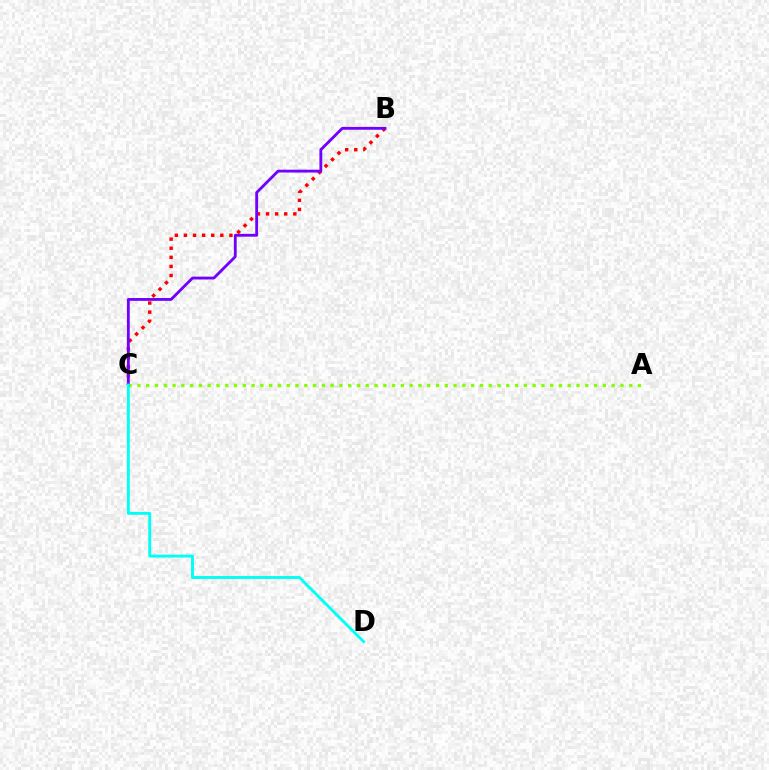{('B', 'C'): [{'color': '#ff0000', 'line_style': 'dotted', 'thickness': 2.47}, {'color': '#7200ff', 'line_style': 'solid', 'thickness': 2.04}], ('A', 'C'): [{'color': '#84ff00', 'line_style': 'dotted', 'thickness': 2.39}], ('C', 'D'): [{'color': '#00fff6', 'line_style': 'solid', 'thickness': 2.09}]}